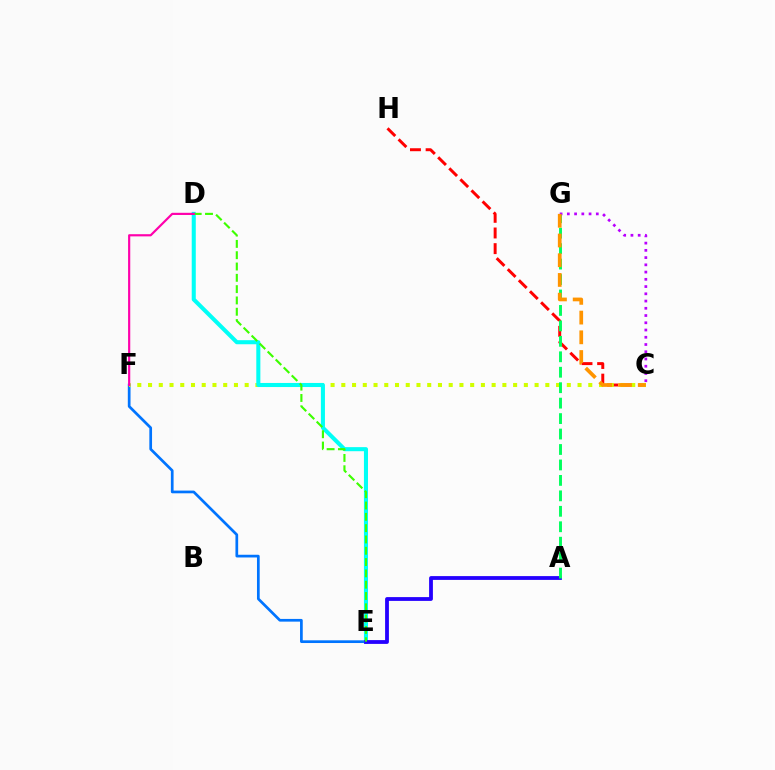{('E', 'F'): [{'color': '#0074ff', 'line_style': 'solid', 'thickness': 1.95}], ('C', 'H'): [{'color': '#ff0000', 'line_style': 'dashed', 'thickness': 2.13}], ('C', 'F'): [{'color': '#d1ff00', 'line_style': 'dotted', 'thickness': 2.92}], ('D', 'E'): [{'color': '#00fff6', 'line_style': 'solid', 'thickness': 2.93}, {'color': '#3dff00', 'line_style': 'dashed', 'thickness': 1.54}], ('A', 'E'): [{'color': '#2500ff', 'line_style': 'solid', 'thickness': 2.73}], ('A', 'G'): [{'color': '#00ff5c', 'line_style': 'dashed', 'thickness': 2.1}], ('C', 'G'): [{'color': '#b900ff', 'line_style': 'dotted', 'thickness': 1.97}, {'color': '#ff9400', 'line_style': 'dashed', 'thickness': 2.68}], ('D', 'F'): [{'color': '#ff00ac', 'line_style': 'solid', 'thickness': 1.57}]}